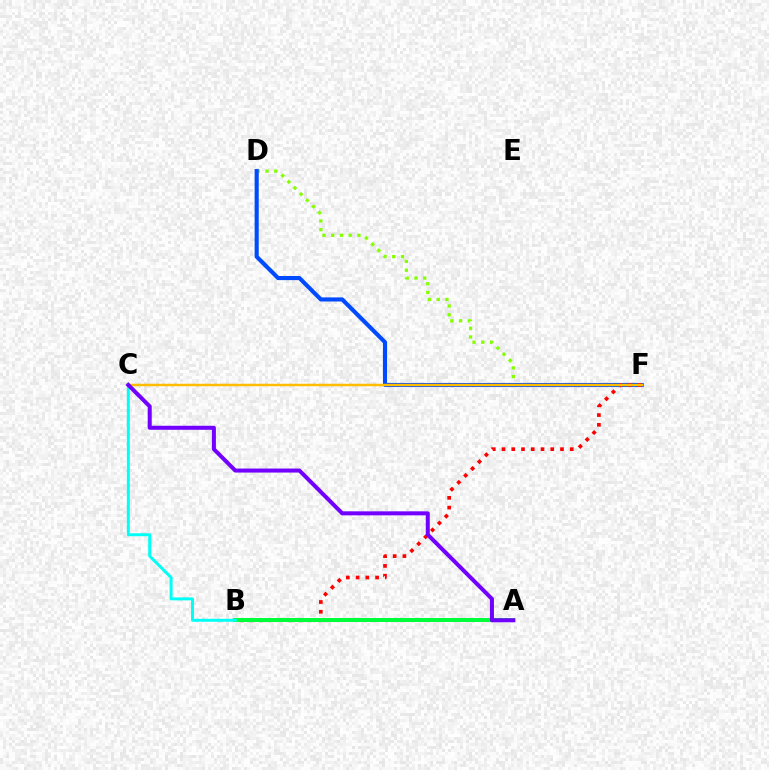{('D', 'F'): [{'color': '#84ff00', 'line_style': 'dotted', 'thickness': 2.37}, {'color': '#004bff', 'line_style': 'solid', 'thickness': 2.96}], ('B', 'F'): [{'color': '#ff0000', 'line_style': 'dotted', 'thickness': 2.65}], ('A', 'B'): [{'color': '#ff00cf', 'line_style': 'solid', 'thickness': 1.57}, {'color': '#00ff39', 'line_style': 'solid', 'thickness': 2.87}], ('C', 'F'): [{'color': '#ffbd00', 'line_style': 'solid', 'thickness': 1.79}], ('B', 'C'): [{'color': '#00fff6', 'line_style': 'solid', 'thickness': 2.14}], ('A', 'C'): [{'color': '#7200ff', 'line_style': 'solid', 'thickness': 2.89}]}